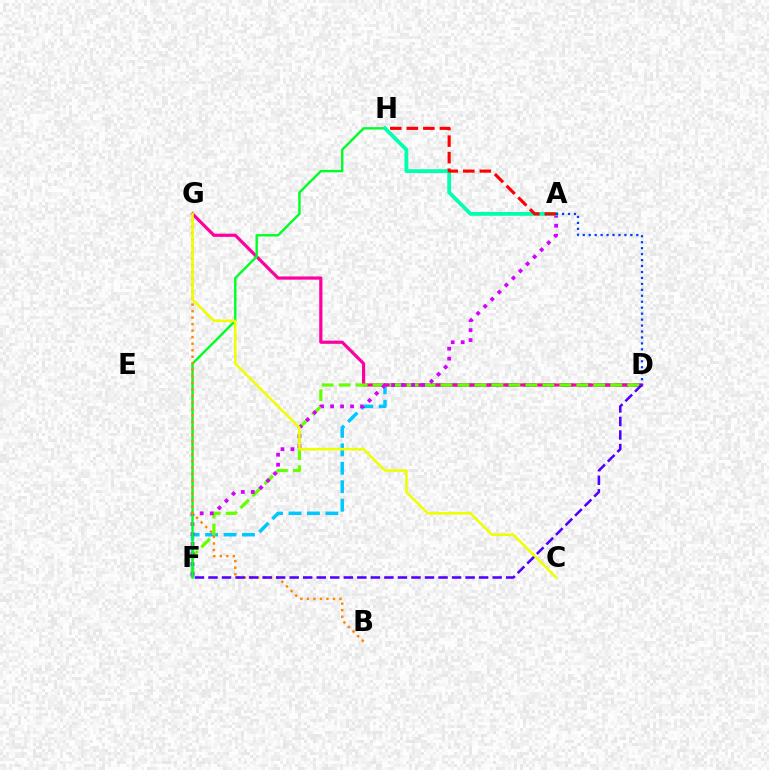{('D', 'F'): [{'color': '#00c7ff', 'line_style': 'dashed', 'thickness': 2.51}, {'color': '#66ff00', 'line_style': 'dashed', 'thickness': 2.31}, {'color': '#4f00ff', 'line_style': 'dashed', 'thickness': 1.84}], ('D', 'G'): [{'color': '#ff00a0', 'line_style': 'solid', 'thickness': 2.3}], ('A', 'F'): [{'color': '#d600ff', 'line_style': 'dotted', 'thickness': 2.71}], ('F', 'H'): [{'color': '#00ff27', 'line_style': 'solid', 'thickness': 1.74}], ('A', 'H'): [{'color': '#00ffaf', 'line_style': 'solid', 'thickness': 2.74}, {'color': '#ff0000', 'line_style': 'dashed', 'thickness': 2.25}], ('B', 'G'): [{'color': '#ff8800', 'line_style': 'dotted', 'thickness': 1.77}], ('A', 'D'): [{'color': '#003fff', 'line_style': 'dotted', 'thickness': 1.62}], ('C', 'G'): [{'color': '#eeff00', 'line_style': 'solid', 'thickness': 1.83}]}